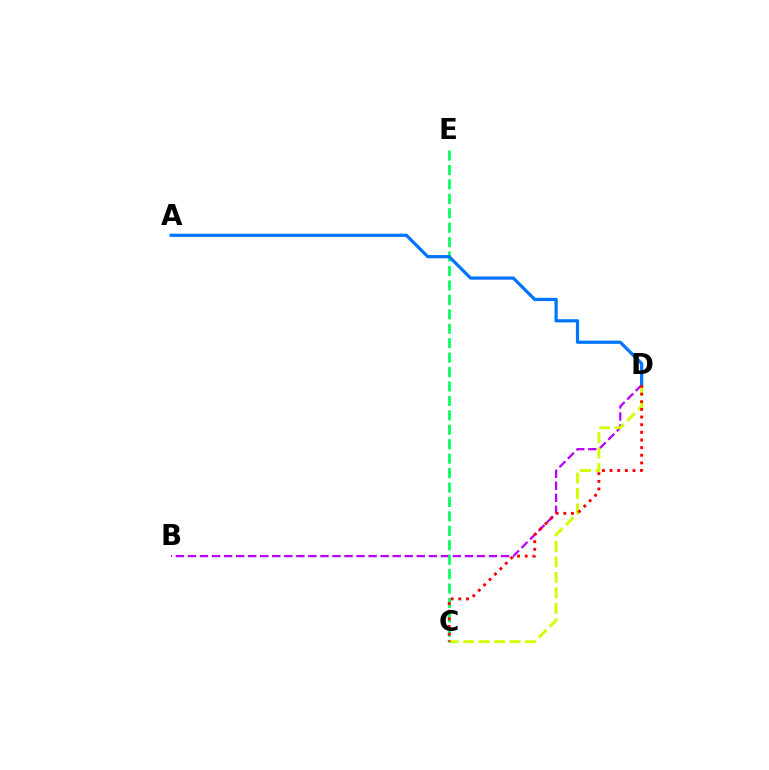{('B', 'D'): [{'color': '#b900ff', 'line_style': 'dashed', 'thickness': 1.64}], ('C', 'D'): [{'color': '#d1ff00', 'line_style': 'dashed', 'thickness': 2.1}, {'color': '#ff0000', 'line_style': 'dotted', 'thickness': 2.08}], ('C', 'E'): [{'color': '#00ff5c', 'line_style': 'dashed', 'thickness': 1.96}], ('A', 'D'): [{'color': '#0074ff', 'line_style': 'solid', 'thickness': 2.31}]}